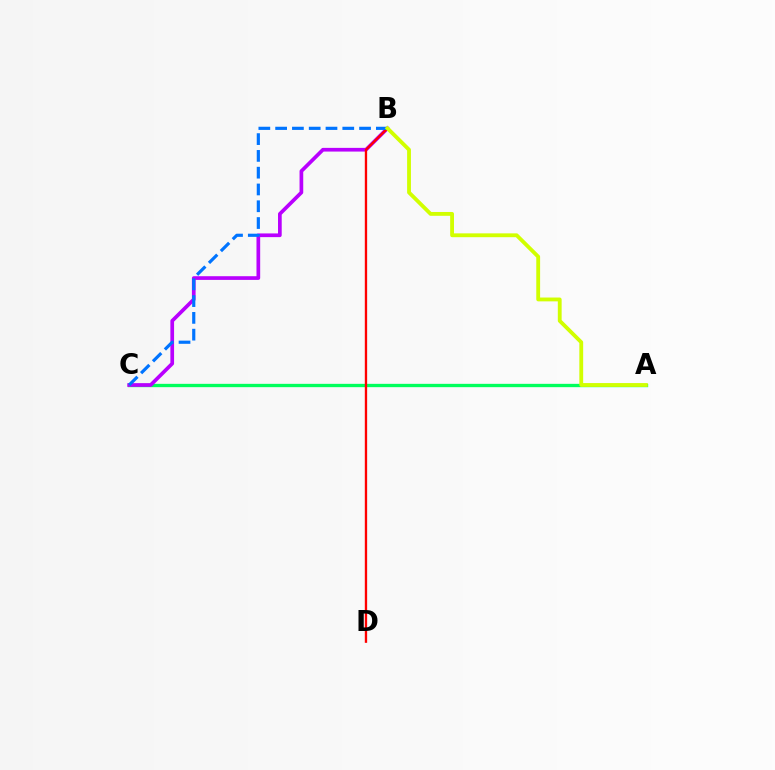{('A', 'C'): [{'color': '#00ff5c', 'line_style': 'solid', 'thickness': 2.4}], ('B', 'C'): [{'color': '#b900ff', 'line_style': 'solid', 'thickness': 2.66}, {'color': '#0074ff', 'line_style': 'dashed', 'thickness': 2.28}], ('B', 'D'): [{'color': '#ff0000', 'line_style': 'solid', 'thickness': 1.68}], ('A', 'B'): [{'color': '#d1ff00', 'line_style': 'solid', 'thickness': 2.76}]}